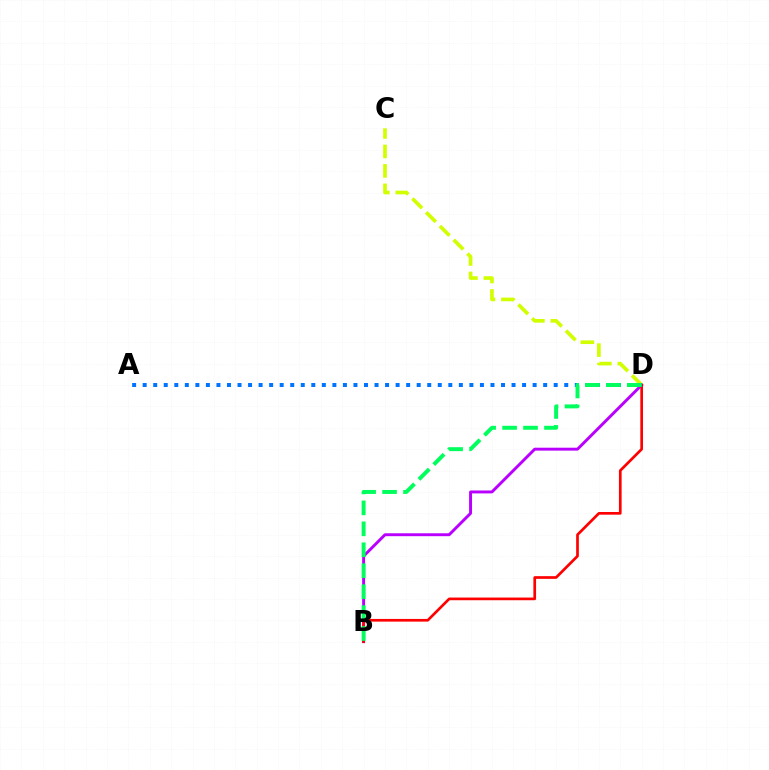{('B', 'D'): [{'color': '#b900ff', 'line_style': 'solid', 'thickness': 2.11}, {'color': '#ff0000', 'line_style': 'solid', 'thickness': 1.93}, {'color': '#00ff5c', 'line_style': 'dashed', 'thickness': 2.85}], ('C', 'D'): [{'color': '#d1ff00', 'line_style': 'dashed', 'thickness': 2.64}], ('A', 'D'): [{'color': '#0074ff', 'line_style': 'dotted', 'thickness': 2.86}]}